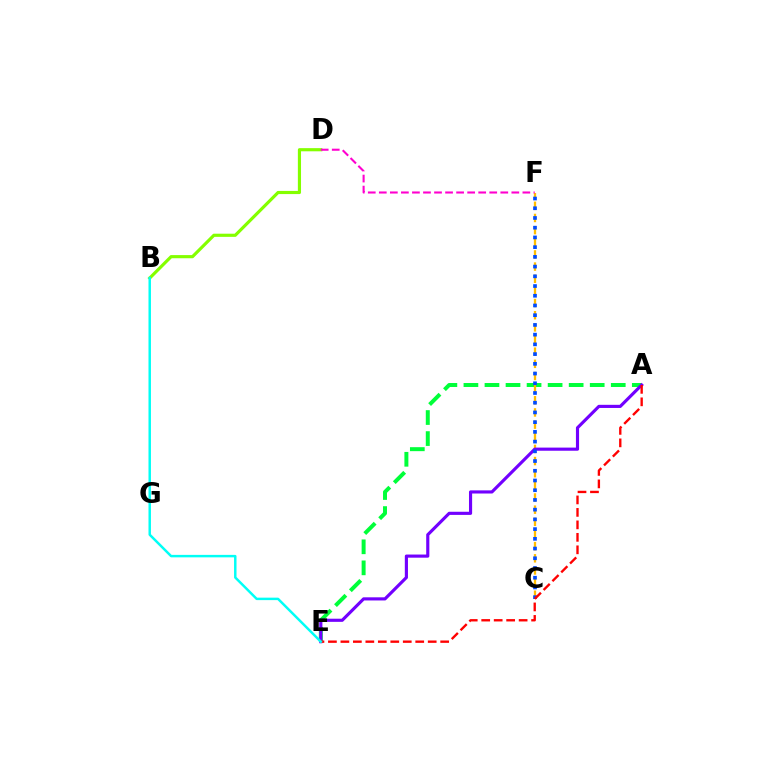{('A', 'E'): [{'color': '#00ff39', 'line_style': 'dashed', 'thickness': 2.86}, {'color': '#7200ff', 'line_style': 'solid', 'thickness': 2.26}, {'color': '#ff0000', 'line_style': 'dashed', 'thickness': 1.69}], ('C', 'F'): [{'color': '#ffbd00', 'line_style': 'dashed', 'thickness': 1.65}, {'color': '#004bff', 'line_style': 'dotted', 'thickness': 2.64}], ('B', 'D'): [{'color': '#84ff00', 'line_style': 'solid', 'thickness': 2.27}], ('B', 'E'): [{'color': '#00fff6', 'line_style': 'solid', 'thickness': 1.78}], ('D', 'F'): [{'color': '#ff00cf', 'line_style': 'dashed', 'thickness': 1.5}]}